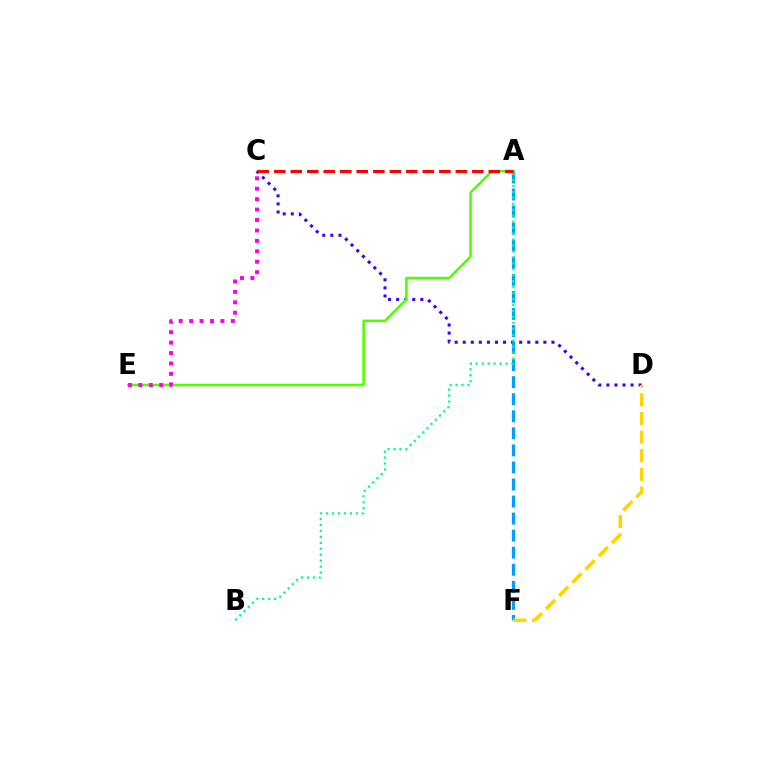{('C', 'D'): [{'color': '#3700ff', 'line_style': 'dotted', 'thickness': 2.19}], ('A', 'F'): [{'color': '#009eff', 'line_style': 'dashed', 'thickness': 2.32}], ('A', 'E'): [{'color': '#4fff00', 'line_style': 'solid', 'thickness': 1.82}], ('A', 'B'): [{'color': '#00ff86', 'line_style': 'dotted', 'thickness': 1.62}], ('C', 'E'): [{'color': '#ff00ed', 'line_style': 'dotted', 'thickness': 2.83}], ('D', 'F'): [{'color': '#ffd500', 'line_style': 'dashed', 'thickness': 2.53}], ('A', 'C'): [{'color': '#ff0000', 'line_style': 'dashed', 'thickness': 2.24}]}